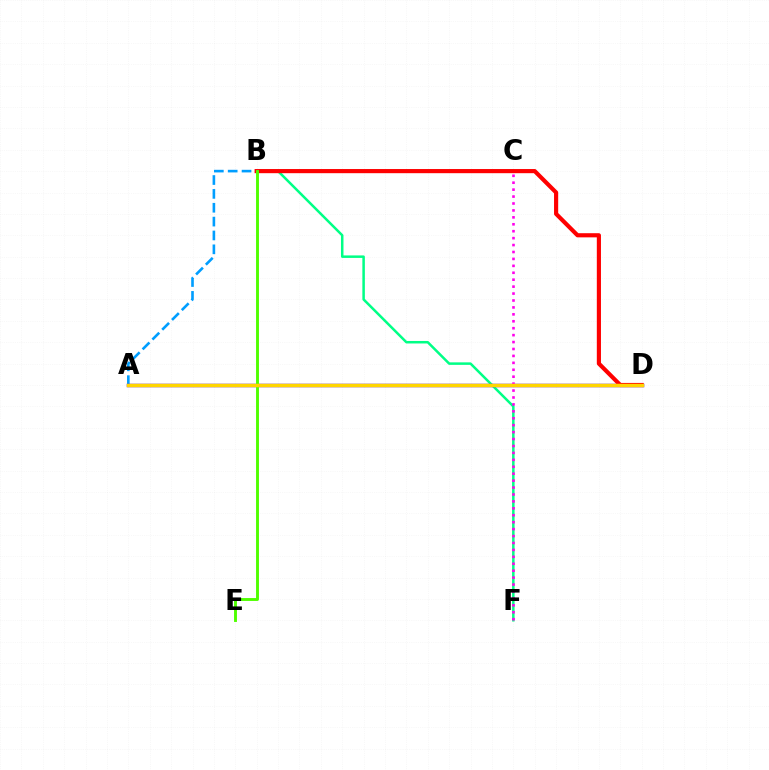{('B', 'F'): [{'color': '#00ff86', 'line_style': 'solid', 'thickness': 1.8}], ('A', 'C'): [{'color': '#009eff', 'line_style': 'dashed', 'thickness': 1.88}], ('A', 'D'): [{'color': '#3700ff', 'line_style': 'solid', 'thickness': 2.48}, {'color': '#ffd500', 'line_style': 'solid', 'thickness': 2.51}], ('B', 'D'): [{'color': '#ff0000', 'line_style': 'solid', 'thickness': 2.99}], ('C', 'F'): [{'color': '#ff00ed', 'line_style': 'dotted', 'thickness': 1.88}], ('B', 'E'): [{'color': '#4fff00', 'line_style': 'solid', 'thickness': 2.08}]}